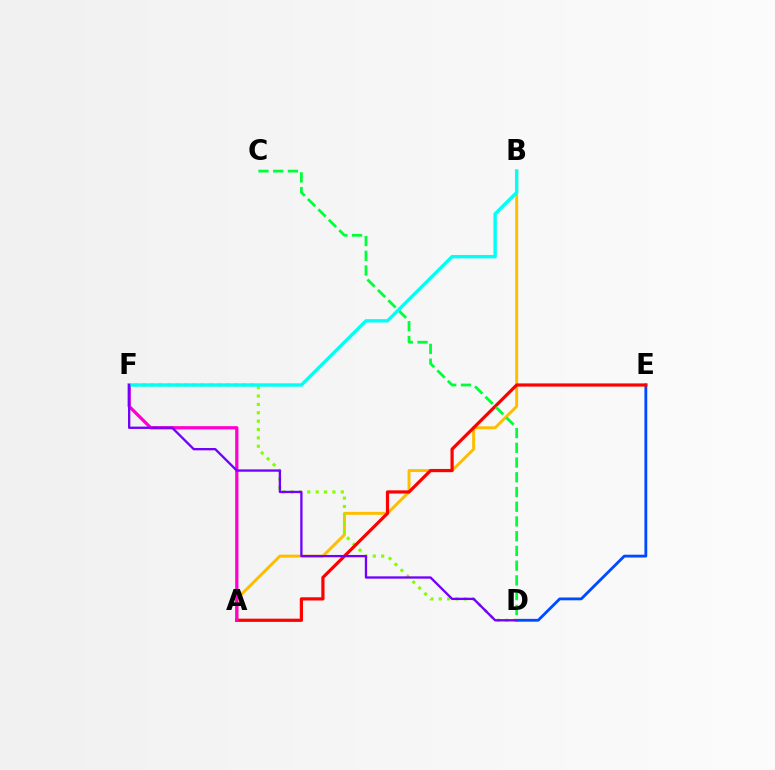{('D', 'E'): [{'color': '#004bff', 'line_style': 'solid', 'thickness': 2.04}], ('A', 'B'): [{'color': '#ffbd00', 'line_style': 'solid', 'thickness': 2.12}], ('D', 'F'): [{'color': '#84ff00', 'line_style': 'dotted', 'thickness': 2.27}, {'color': '#7200ff', 'line_style': 'solid', 'thickness': 1.67}], ('A', 'E'): [{'color': '#ff0000', 'line_style': 'solid', 'thickness': 2.3}], ('A', 'F'): [{'color': '#ff00cf', 'line_style': 'solid', 'thickness': 2.34}], ('C', 'D'): [{'color': '#00ff39', 'line_style': 'dashed', 'thickness': 2.0}], ('B', 'F'): [{'color': '#00fff6', 'line_style': 'solid', 'thickness': 2.44}]}